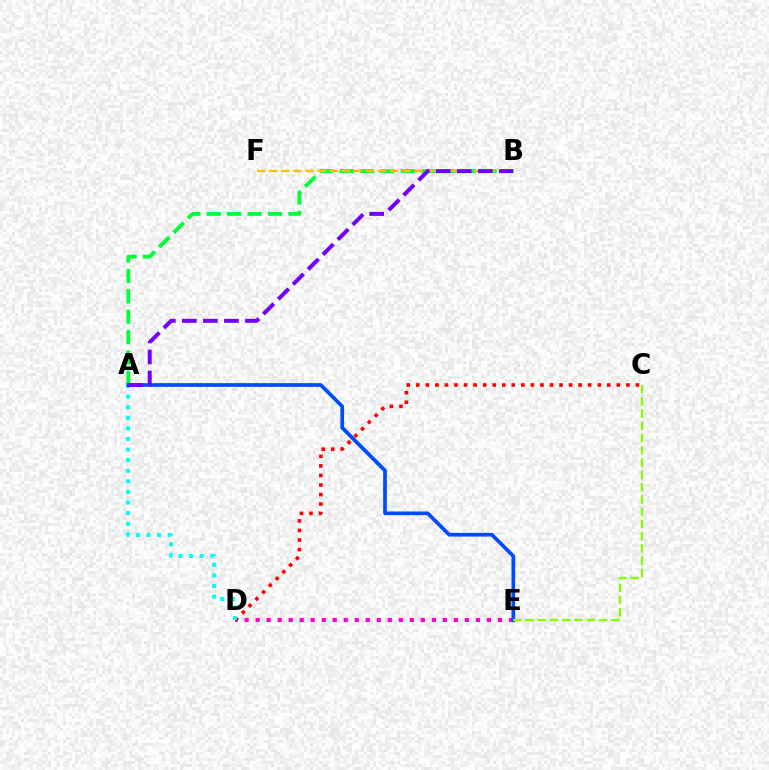{('A', 'B'): [{'color': '#00ff39', 'line_style': 'dashed', 'thickness': 2.77}, {'color': '#7200ff', 'line_style': 'dashed', 'thickness': 2.86}], ('D', 'E'): [{'color': '#ff00cf', 'line_style': 'dotted', 'thickness': 2.99}], ('C', 'D'): [{'color': '#ff0000', 'line_style': 'dotted', 'thickness': 2.59}], ('A', 'D'): [{'color': '#00fff6', 'line_style': 'dotted', 'thickness': 2.88}], ('B', 'F'): [{'color': '#ffbd00', 'line_style': 'dashed', 'thickness': 1.64}], ('A', 'E'): [{'color': '#004bff', 'line_style': 'solid', 'thickness': 2.67}], ('C', 'E'): [{'color': '#84ff00', 'line_style': 'dashed', 'thickness': 1.67}]}